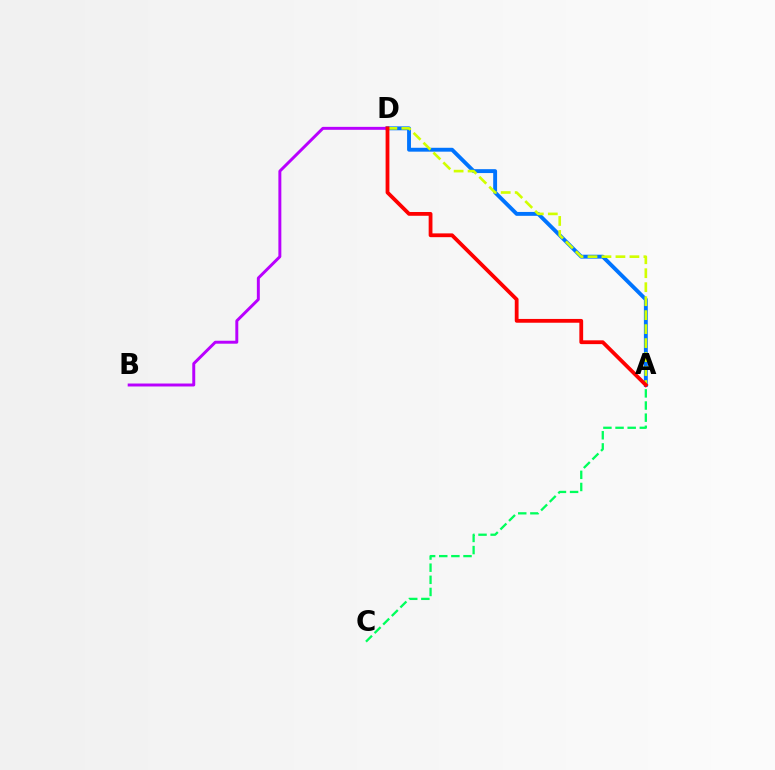{('A', 'D'): [{'color': '#0074ff', 'line_style': 'solid', 'thickness': 2.8}, {'color': '#d1ff00', 'line_style': 'dashed', 'thickness': 1.9}, {'color': '#ff0000', 'line_style': 'solid', 'thickness': 2.73}], ('B', 'D'): [{'color': '#b900ff', 'line_style': 'solid', 'thickness': 2.12}], ('A', 'C'): [{'color': '#00ff5c', 'line_style': 'dashed', 'thickness': 1.65}]}